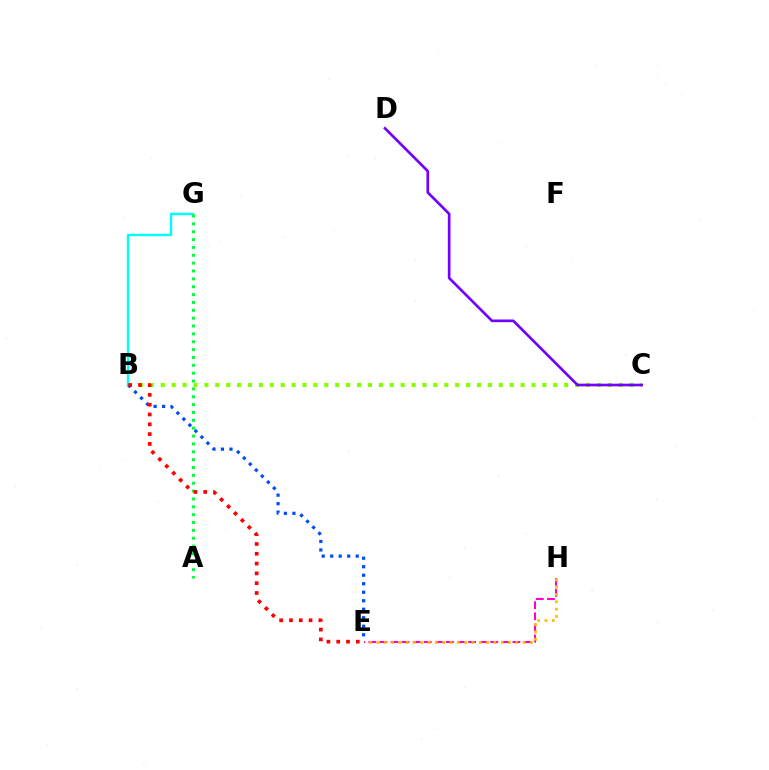{('B', 'C'): [{'color': '#84ff00', 'line_style': 'dotted', 'thickness': 2.96}], ('E', 'H'): [{'color': '#ff00cf', 'line_style': 'dashed', 'thickness': 1.51}, {'color': '#ffbd00', 'line_style': 'dotted', 'thickness': 1.99}], ('B', 'G'): [{'color': '#00fff6', 'line_style': 'solid', 'thickness': 1.74}], ('A', 'G'): [{'color': '#00ff39', 'line_style': 'dotted', 'thickness': 2.14}], ('B', 'E'): [{'color': '#004bff', 'line_style': 'dotted', 'thickness': 2.31}, {'color': '#ff0000', 'line_style': 'dotted', 'thickness': 2.66}], ('C', 'D'): [{'color': '#7200ff', 'line_style': 'solid', 'thickness': 1.91}]}